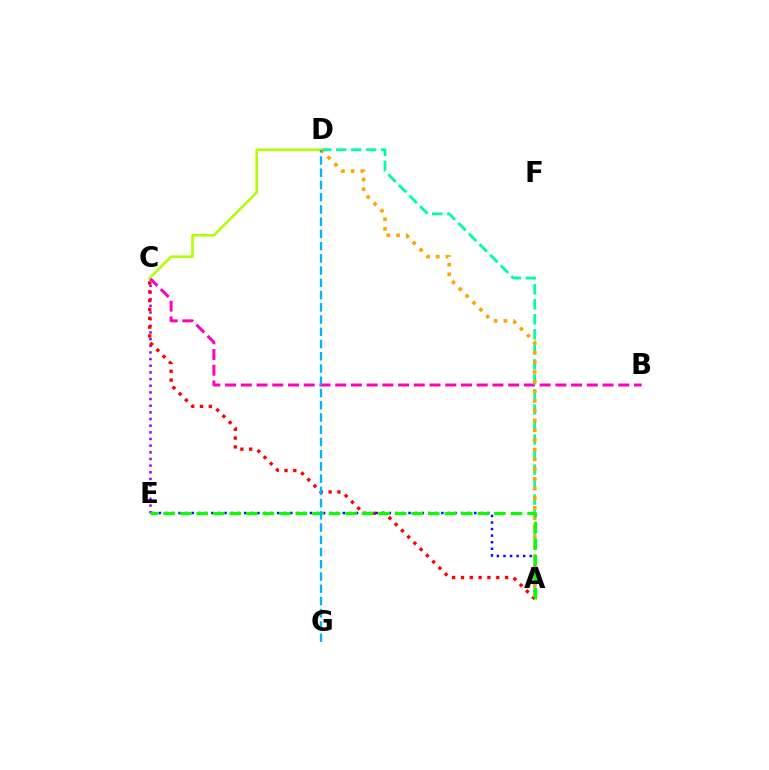{('C', 'E'): [{'color': '#9b00ff', 'line_style': 'dotted', 'thickness': 1.81}], ('A', 'C'): [{'color': '#ff0000', 'line_style': 'dotted', 'thickness': 2.4}], ('B', 'C'): [{'color': '#ff00bd', 'line_style': 'dashed', 'thickness': 2.14}], ('A', 'D'): [{'color': '#00ff9d', 'line_style': 'dashed', 'thickness': 2.04}, {'color': '#ffa500', 'line_style': 'dotted', 'thickness': 2.64}], ('A', 'E'): [{'color': '#0010ff', 'line_style': 'dotted', 'thickness': 1.79}, {'color': '#08ff00', 'line_style': 'dashed', 'thickness': 2.25}], ('C', 'D'): [{'color': '#b3ff00', 'line_style': 'solid', 'thickness': 1.87}], ('D', 'G'): [{'color': '#00b5ff', 'line_style': 'dashed', 'thickness': 1.66}]}